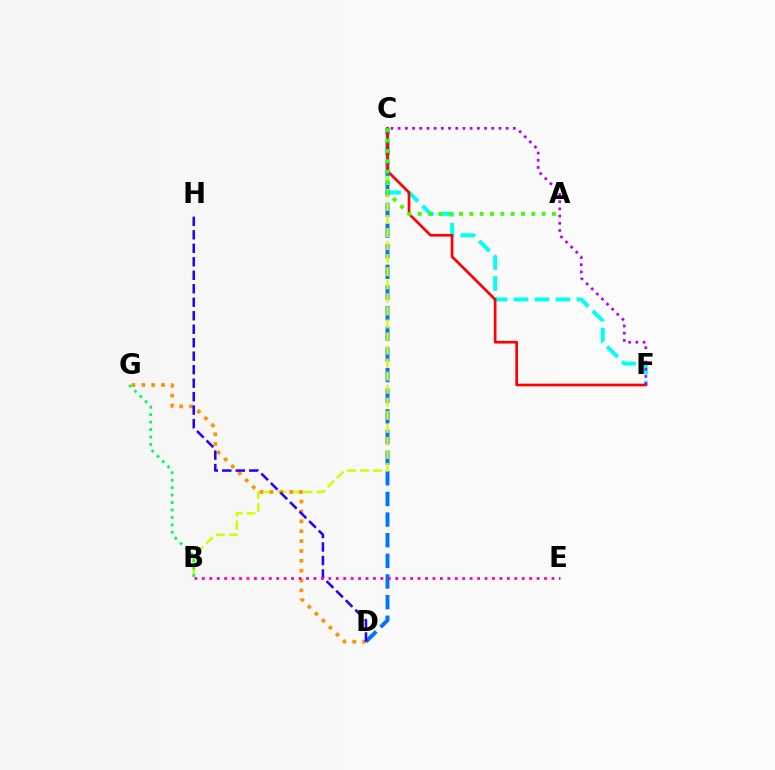{('C', 'F'): [{'color': '#00fff6', 'line_style': 'dashed', 'thickness': 2.84}, {'color': '#ff0000', 'line_style': 'solid', 'thickness': 1.92}, {'color': '#b900ff', 'line_style': 'dotted', 'thickness': 1.96}], ('C', 'D'): [{'color': '#0074ff', 'line_style': 'dashed', 'thickness': 2.8}], ('B', 'C'): [{'color': '#d1ff00', 'line_style': 'dashed', 'thickness': 1.77}], ('D', 'G'): [{'color': '#ff9400', 'line_style': 'dotted', 'thickness': 2.68}], ('A', 'C'): [{'color': '#3dff00', 'line_style': 'dotted', 'thickness': 2.81}], ('D', 'H'): [{'color': '#2500ff', 'line_style': 'dashed', 'thickness': 1.83}], ('B', 'G'): [{'color': '#00ff5c', 'line_style': 'dotted', 'thickness': 2.02}], ('B', 'E'): [{'color': '#ff00ac', 'line_style': 'dotted', 'thickness': 2.02}]}